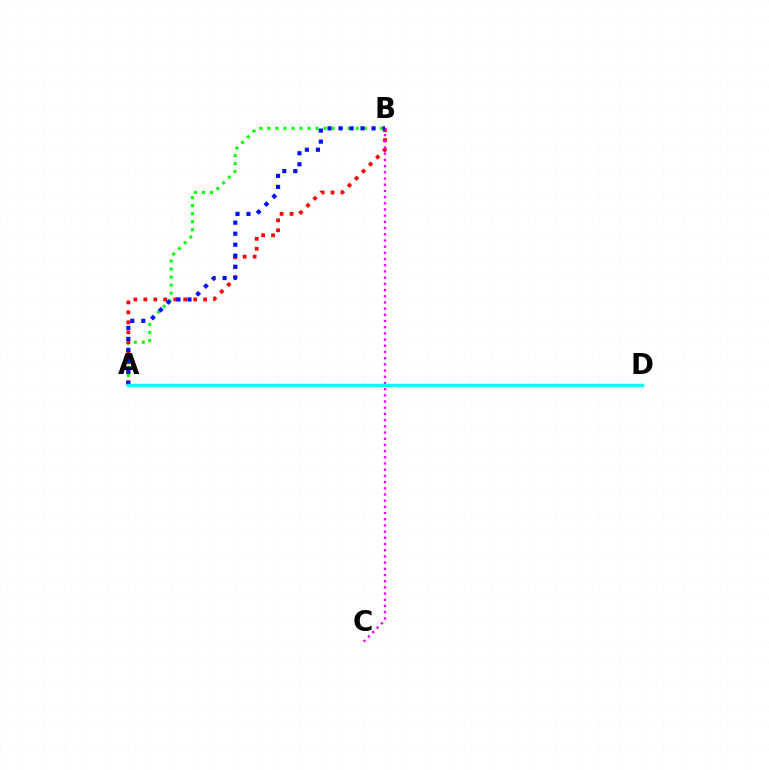{('A', 'B'): [{'color': '#08ff00', 'line_style': 'dotted', 'thickness': 2.18}, {'color': '#ff0000', 'line_style': 'dotted', 'thickness': 2.71}, {'color': '#0010ff', 'line_style': 'dotted', 'thickness': 2.99}], ('B', 'C'): [{'color': '#ee00ff', 'line_style': 'dotted', 'thickness': 1.68}], ('A', 'D'): [{'color': '#fcf500', 'line_style': 'dotted', 'thickness': 2.36}, {'color': '#00fff6', 'line_style': 'solid', 'thickness': 2.47}]}